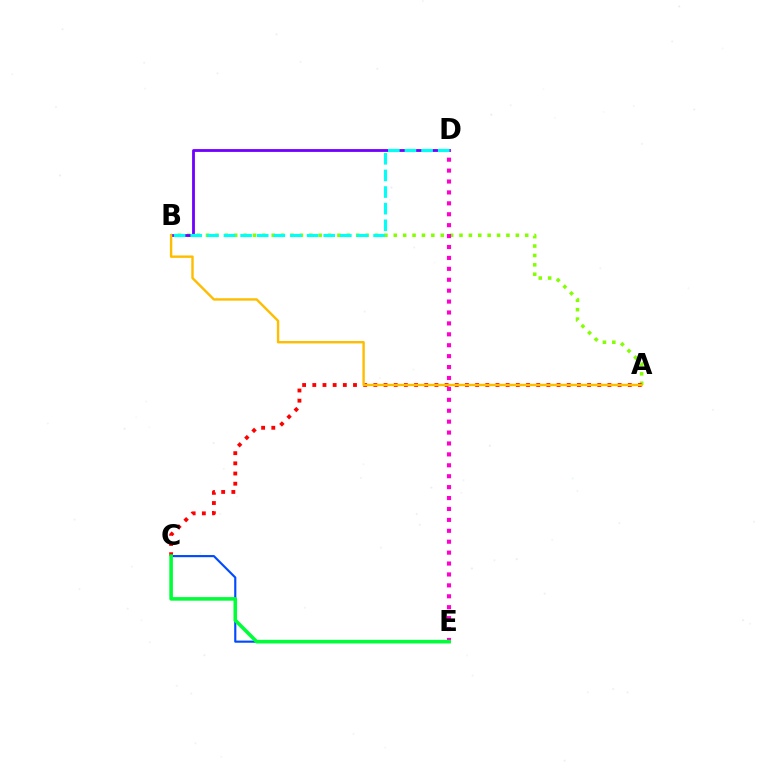{('A', 'B'): [{'color': '#84ff00', 'line_style': 'dotted', 'thickness': 2.55}, {'color': '#ffbd00', 'line_style': 'solid', 'thickness': 1.73}], ('B', 'D'): [{'color': '#7200ff', 'line_style': 'solid', 'thickness': 2.03}, {'color': '#00fff6', 'line_style': 'dashed', 'thickness': 2.26}], ('C', 'E'): [{'color': '#004bff', 'line_style': 'solid', 'thickness': 1.54}, {'color': '#00ff39', 'line_style': 'solid', 'thickness': 2.59}], ('A', 'C'): [{'color': '#ff0000', 'line_style': 'dotted', 'thickness': 2.77}], ('D', 'E'): [{'color': '#ff00cf', 'line_style': 'dotted', 'thickness': 2.97}]}